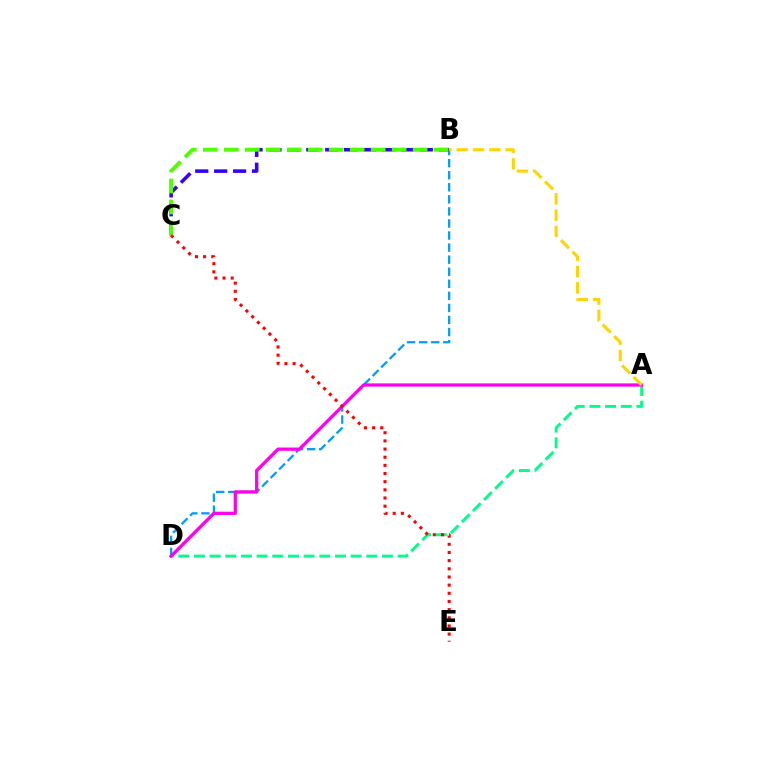{('B', 'D'): [{'color': '#009eff', 'line_style': 'dashed', 'thickness': 1.64}], ('A', 'D'): [{'color': '#00ff86', 'line_style': 'dashed', 'thickness': 2.13}, {'color': '#ff00ed', 'line_style': 'solid', 'thickness': 2.35}], ('B', 'C'): [{'color': '#3700ff', 'line_style': 'dashed', 'thickness': 2.57}, {'color': '#4fff00', 'line_style': 'dashed', 'thickness': 2.85}], ('A', 'B'): [{'color': '#ffd500', 'line_style': 'dashed', 'thickness': 2.22}], ('C', 'E'): [{'color': '#ff0000', 'line_style': 'dotted', 'thickness': 2.22}]}